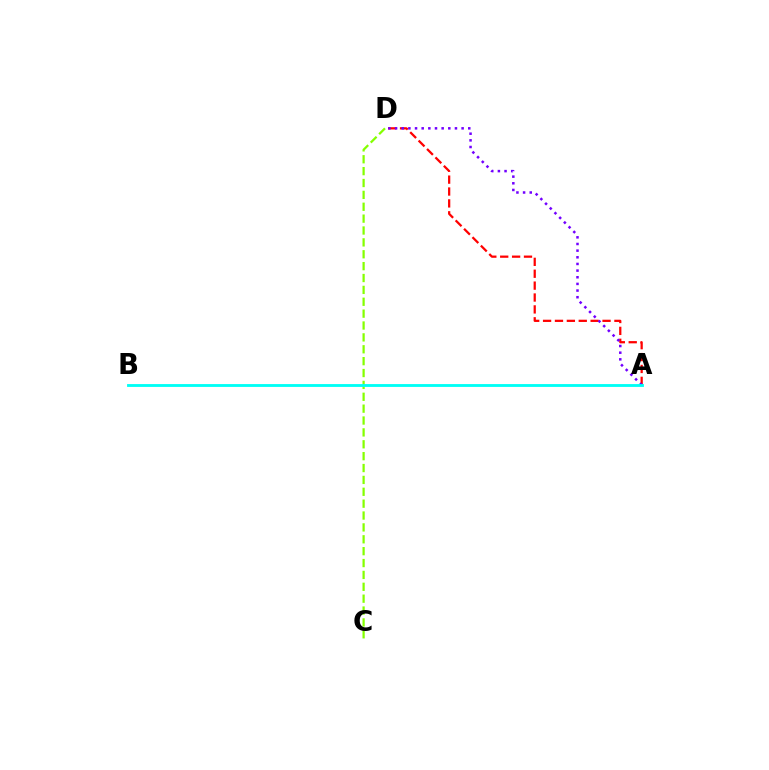{('A', 'D'): [{'color': '#ff0000', 'line_style': 'dashed', 'thickness': 1.62}, {'color': '#7200ff', 'line_style': 'dotted', 'thickness': 1.81}], ('C', 'D'): [{'color': '#84ff00', 'line_style': 'dashed', 'thickness': 1.61}], ('A', 'B'): [{'color': '#00fff6', 'line_style': 'solid', 'thickness': 2.05}]}